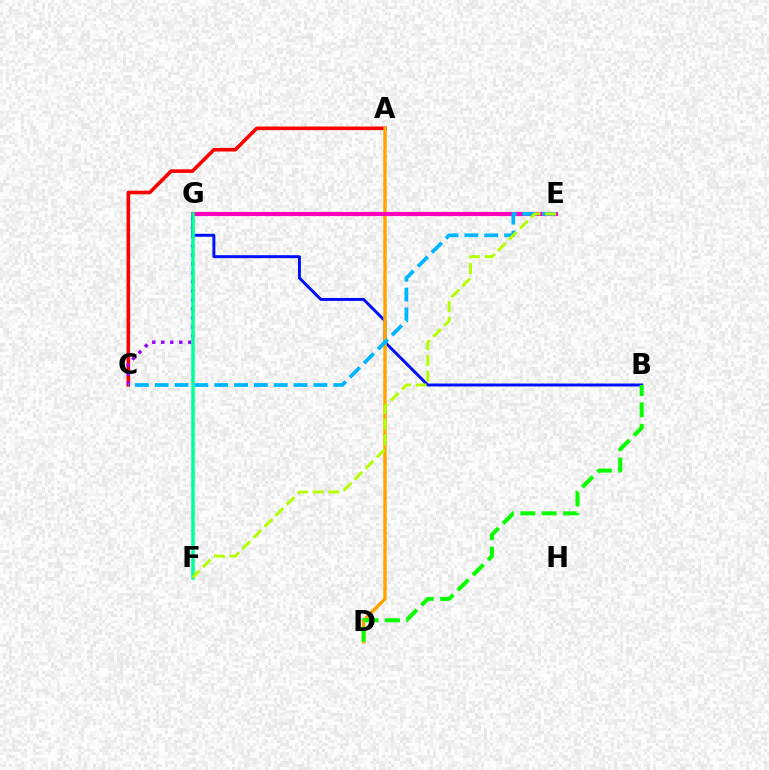{('A', 'C'): [{'color': '#ff0000', 'line_style': 'solid', 'thickness': 2.58}], ('B', 'G'): [{'color': '#0010ff', 'line_style': 'solid', 'thickness': 2.12}], ('A', 'D'): [{'color': '#ffa500', 'line_style': 'solid', 'thickness': 2.48}], ('C', 'G'): [{'color': '#9b00ff', 'line_style': 'dotted', 'thickness': 2.45}], ('B', 'D'): [{'color': '#08ff00', 'line_style': 'dashed', 'thickness': 2.9}], ('E', 'G'): [{'color': '#ff00bd', 'line_style': 'solid', 'thickness': 2.97}], ('F', 'G'): [{'color': '#00ff9d', 'line_style': 'solid', 'thickness': 2.55}], ('C', 'E'): [{'color': '#00b5ff', 'line_style': 'dashed', 'thickness': 2.69}], ('E', 'F'): [{'color': '#b3ff00', 'line_style': 'dashed', 'thickness': 2.13}]}